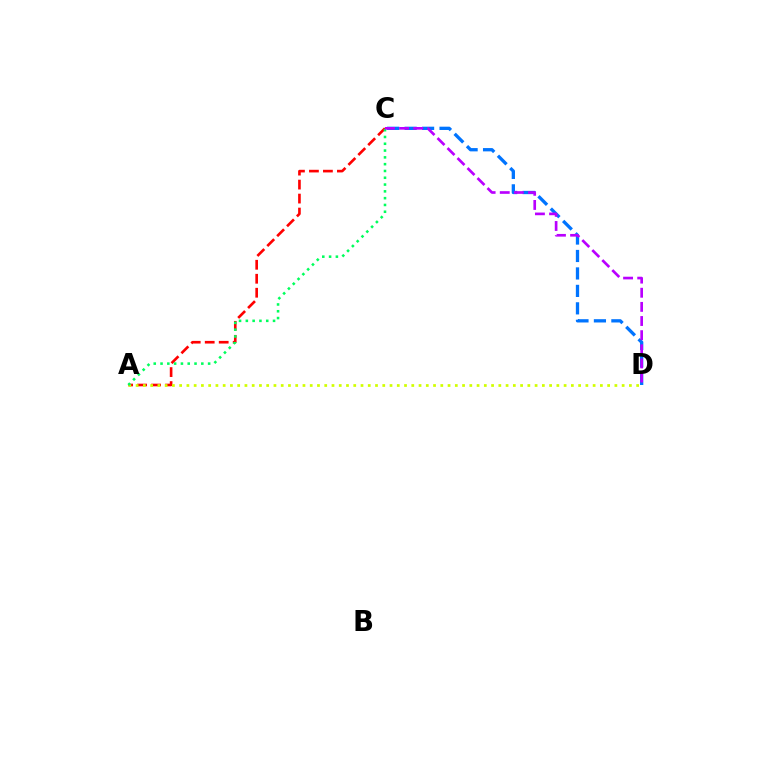{('A', 'C'): [{'color': '#ff0000', 'line_style': 'dashed', 'thickness': 1.9}, {'color': '#00ff5c', 'line_style': 'dotted', 'thickness': 1.85}], ('A', 'D'): [{'color': '#d1ff00', 'line_style': 'dotted', 'thickness': 1.97}], ('C', 'D'): [{'color': '#0074ff', 'line_style': 'dashed', 'thickness': 2.37}, {'color': '#b900ff', 'line_style': 'dashed', 'thickness': 1.92}]}